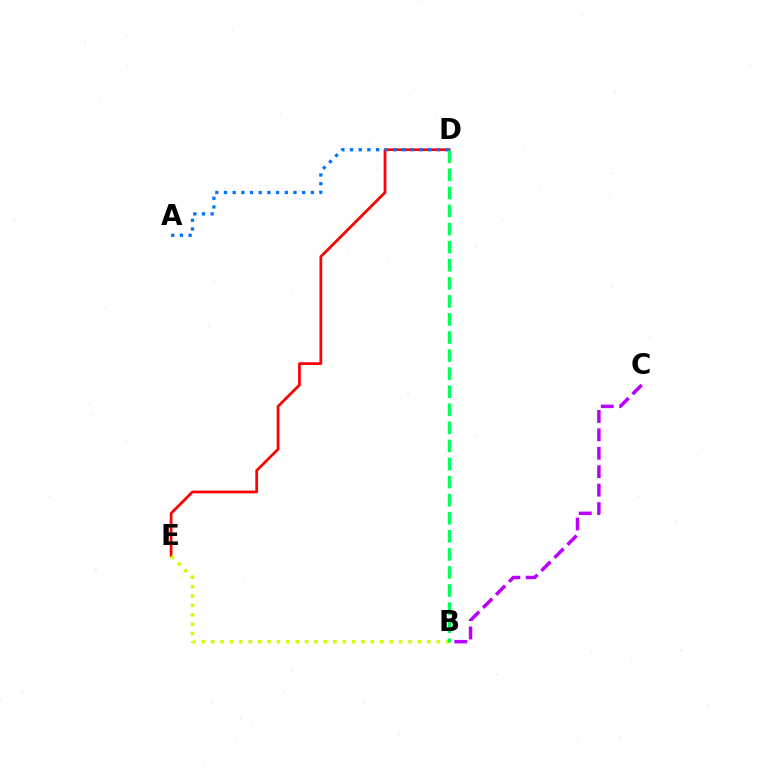{('D', 'E'): [{'color': '#ff0000', 'line_style': 'solid', 'thickness': 1.97}], ('A', 'D'): [{'color': '#0074ff', 'line_style': 'dotted', 'thickness': 2.36}], ('B', 'E'): [{'color': '#d1ff00', 'line_style': 'dotted', 'thickness': 2.55}], ('B', 'D'): [{'color': '#00ff5c', 'line_style': 'dashed', 'thickness': 2.45}], ('B', 'C'): [{'color': '#b900ff', 'line_style': 'dashed', 'thickness': 2.5}]}